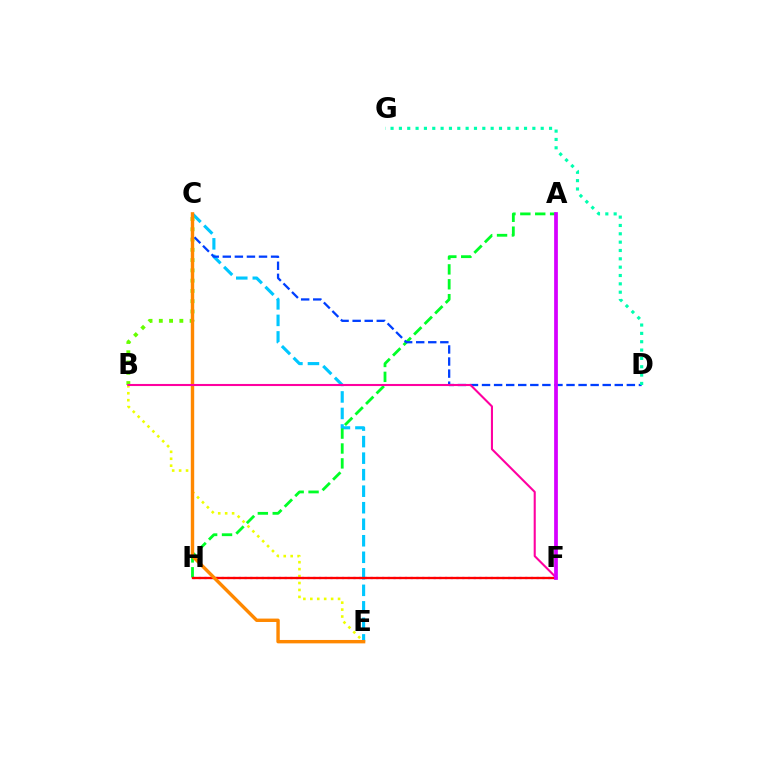{('B', 'E'): [{'color': '#eeff00', 'line_style': 'dotted', 'thickness': 1.88}], ('F', 'H'): [{'color': '#4f00ff', 'line_style': 'dotted', 'thickness': 1.56}, {'color': '#ff0000', 'line_style': 'solid', 'thickness': 1.66}], ('C', 'E'): [{'color': '#00c7ff', 'line_style': 'dashed', 'thickness': 2.24}, {'color': '#ff8800', 'line_style': 'solid', 'thickness': 2.45}], ('A', 'H'): [{'color': '#00ff27', 'line_style': 'dashed', 'thickness': 2.02}], ('B', 'C'): [{'color': '#66ff00', 'line_style': 'dotted', 'thickness': 2.79}], ('C', 'D'): [{'color': '#003fff', 'line_style': 'dashed', 'thickness': 1.64}], ('D', 'G'): [{'color': '#00ffaf', 'line_style': 'dotted', 'thickness': 2.27}], ('B', 'F'): [{'color': '#ff00a0', 'line_style': 'solid', 'thickness': 1.5}], ('A', 'F'): [{'color': '#d600ff', 'line_style': 'solid', 'thickness': 2.7}]}